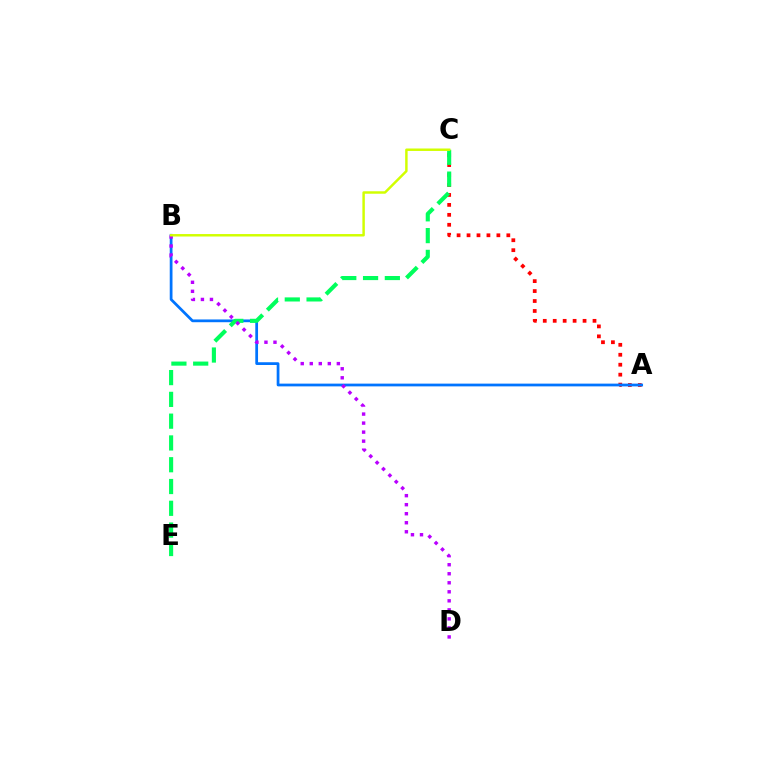{('A', 'C'): [{'color': '#ff0000', 'line_style': 'dotted', 'thickness': 2.7}], ('A', 'B'): [{'color': '#0074ff', 'line_style': 'solid', 'thickness': 1.98}], ('C', 'E'): [{'color': '#00ff5c', 'line_style': 'dashed', 'thickness': 2.96}], ('B', 'D'): [{'color': '#b900ff', 'line_style': 'dotted', 'thickness': 2.45}], ('B', 'C'): [{'color': '#d1ff00', 'line_style': 'solid', 'thickness': 1.77}]}